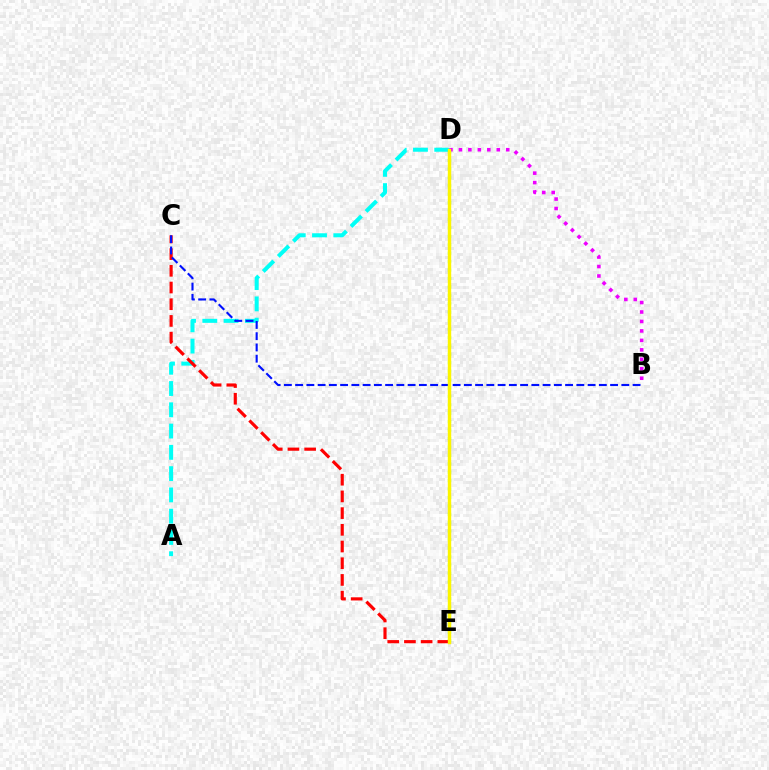{('A', 'D'): [{'color': '#00fff6', 'line_style': 'dashed', 'thickness': 2.89}], ('D', 'E'): [{'color': '#08ff00', 'line_style': 'dotted', 'thickness': 2.29}, {'color': '#fcf500', 'line_style': 'solid', 'thickness': 2.44}], ('B', 'D'): [{'color': '#ee00ff', 'line_style': 'dotted', 'thickness': 2.57}], ('C', 'E'): [{'color': '#ff0000', 'line_style': 'dashed', 'thickness': 2.27}], ('B', 'C'): [{'color': '#0010ff', 'line_style': 'dashed', 'thickness': 1.53}]}